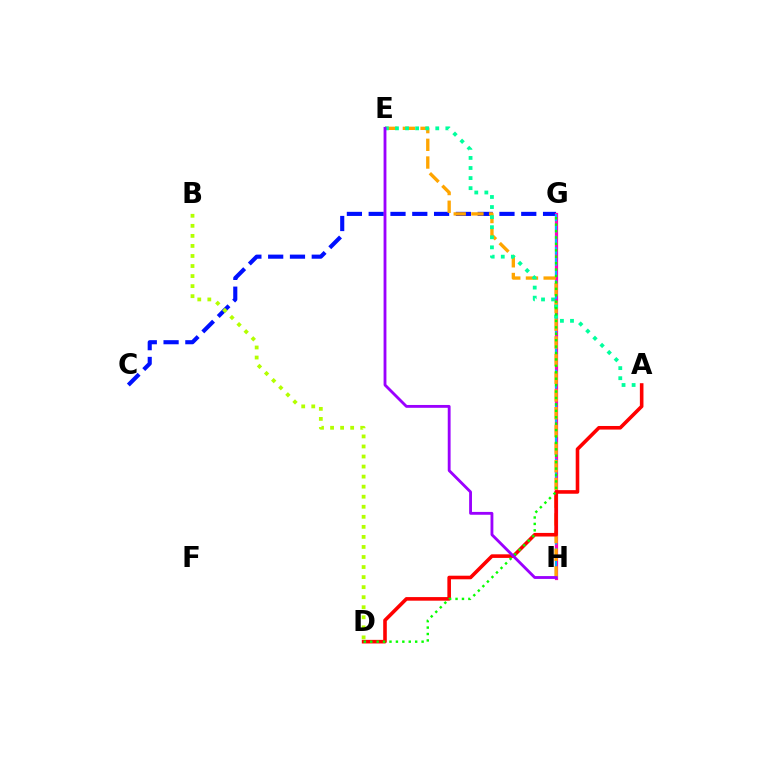{('C', 'G'): [{'color': '#0010ff', 'line_style': 'dashed', 'thickness': 2.96}], ('G', 'H'): [{'color': '#ff00bd', 'line_style': 'solid', 'thickness': 2.31}, {'color': '#00b5ff', 'line_style': 'dashed', 'thickness': 1.51}], ('E', 'H'): [{'color': '#ffa500', 'line_style': 'dashed', 'thickness': 2.4}, {'color': '#9b00ff', 'line_style': 'solid', 'thickness': 2.04}], ('A', 'E'): [{'color': '#00ff9d', 'line_style': 'dotted', 'thickness': 2.74}], ('A', 'D'): [{'color': '#ff0000', 'line_style': 'solid', 'thickness': 2.59}], ('D', 'G'): [{'color': '#08ff00', 'line_style': 'dotted', 'thickness': 1.74}], ('B', 'D'): [{'color': '#b3ff00', 'line_style': 'dotted', 'thickness': 2.73}]}